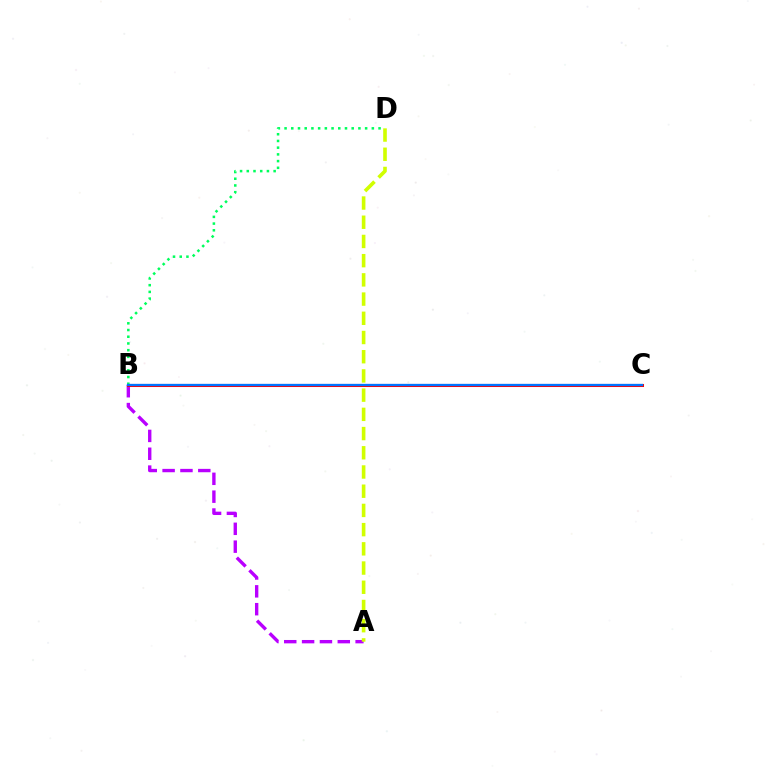{('A', 'B'): [{'color': '#b900ff', 'line_style': 'dashed', 'thickness': 2.42}], ('B', 'C'): [{'color': '#ff0000', 'line_style': 'solid', 'thickness': 2.19}, {'color': '#0074ff', 'line_style': 'solid', 'thickness': 1.65}], ('B', 'D'): [{'color': '#00ff5c', 'line_style': 'dotted', 'thickness': 1.82}], ('A', 'D'): [{'color': '#d1ff00', 'line_style': 'dashed', 'thickness': 2.61}]}